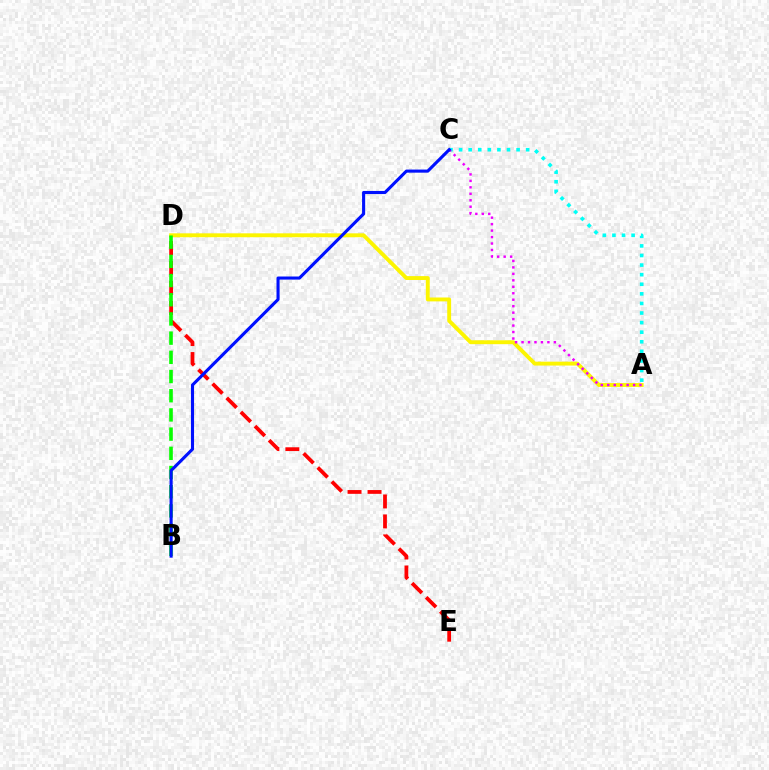{('A', 'C'): [{'color': '#00fff6', 'line_style': 'dotted', 'thickness': 2.6}, {'color': '#ee00ff', 'line_style': 'dotted', 'thickness': 1.76}], ('A', 'D'): [{'color': '#fcf500', 'line_style': 'solid', 'thickness': 2.8}], ('D', 'E'): [{'color': '#ff0000', 'line_style': 'dashed', 'thickness': 2.71}], ('B', 'D'): [{'color': '#08ff00', 'line_style': 'dashed', 'thickness': 2.61}], ('B', 'C'): [{'color': '#0010ff', 'line_style': 'solid', 'thickness': 2.23}]}